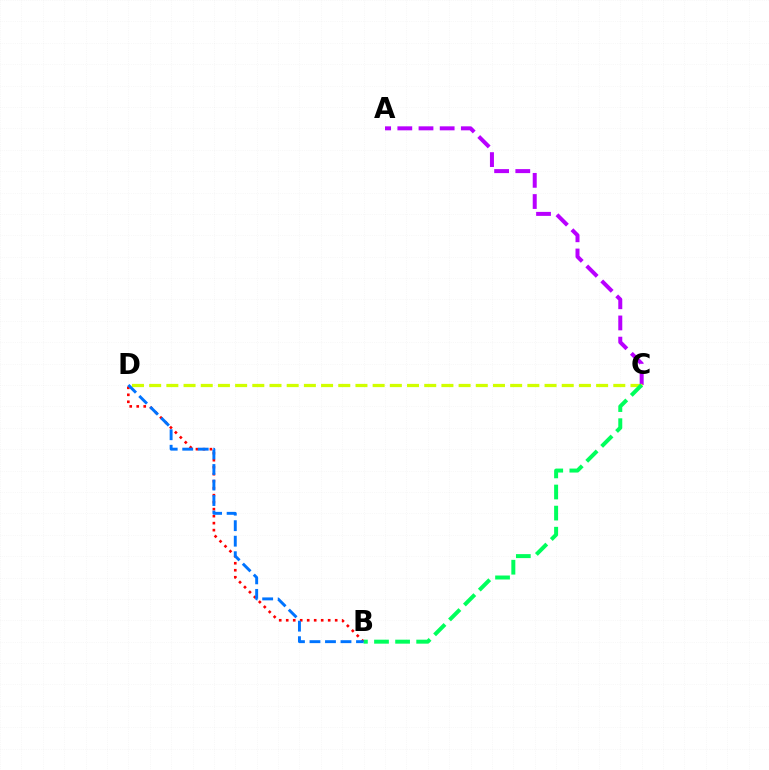{('A', 'C'): [{'color': '#b900ff', 'line_style': 'dashed', 'thickness': 2.88}], ('B', 'D'): [{'color': '#ff0000', 'line_style': 'dotted', 'thickness': 1.9}, {'color': '#0074ff', 'line_style': 'dashed', 'thickness': 2.11}], ('C', 'D'): [{'color': '#d1ff00', 'line_style': 'dashed', 'thickness': 2.34}], ('B', 'C'): [{'color': '#00ff5c', 'line_style': 'dashed', 'thickness': 2.86}]}